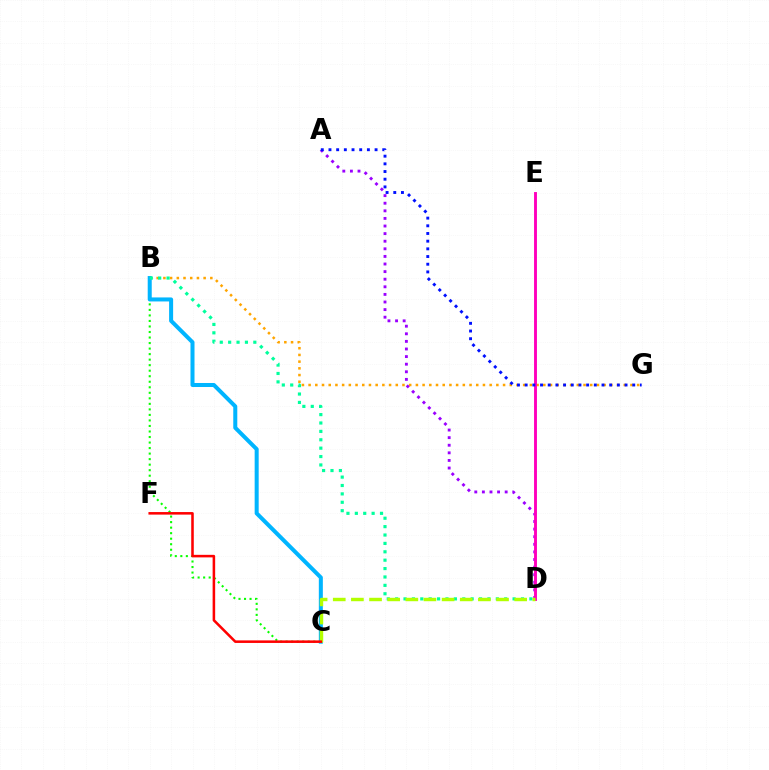{('B', 'G'): [{'color': '#ffa500', 'line_style': 'dotted', 'thickness': 1.82}], ('B', 'C'): [{'color': '#08ff00', 'line_style': 'dotted', 'thickness': 1.5}, {'color': '#00b5ff', 'line_style': 'solid', 'thickness': 2.89}], ('A', 'D'): [{'color': '#9b00ff', 'line_style': 'dotted', 'thickness': 2.06}], ('D', 'E'): [{'color': '#ff00bd', 'line_style': 'solid', 'thickness': 2.09}], ('B', 'D'): [{'color': '#00ff9d', 'line_style': 'dotted', 'thickness': 2.28}], ('A', 'G'): [{'color': '#0010ff', 'line_style': 'dotted', 'thickness': 2.09}], ('C', 'D'): [{'color': '#b3ff00', 'line_style': 'dashed', 'thickness': 2.46}], ('C', 'F'): [{'color': '#ff0000', 'line_style': 'solid', 'thickness': 1.83}]}